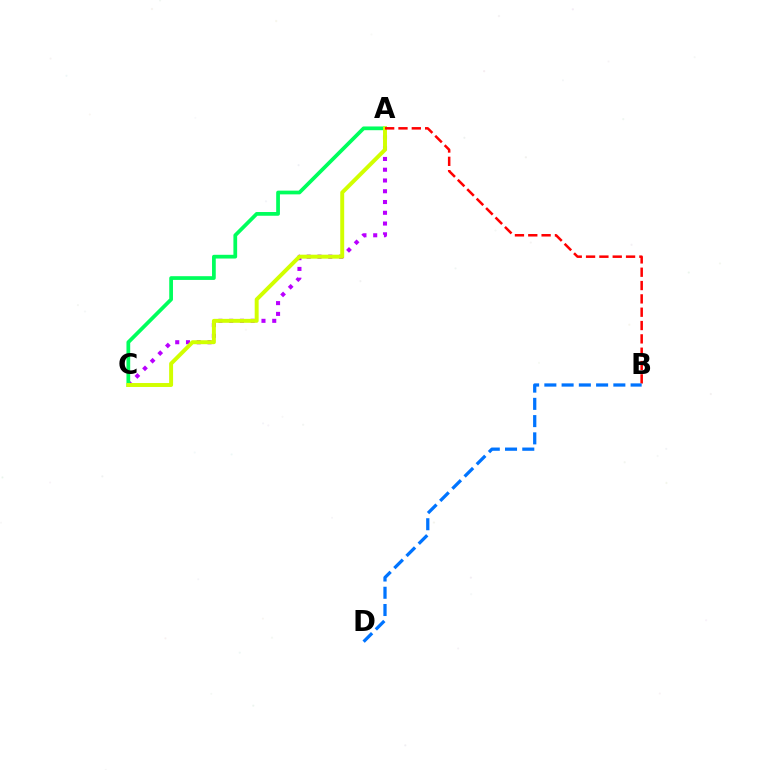{('A', 'C'): [{'color': '#b900ff', 'line_style': 'dotted', 'thickness': 2.92}, {'color': '#00ff5c', 'line_style': 'solid', 'thickness': 2.69}, {'color': '#d1ff00', 'line_style': 'solid', 'thickness': 2.84}], ('A', 'B'): [{'color': '#ff0000', 'line_style': 'dashed', 'thickness': 1.81}], ('B', 'D'): [{'color': '#0074ff', 'line_style': 'dashed', 'thickness': 2.34}]}